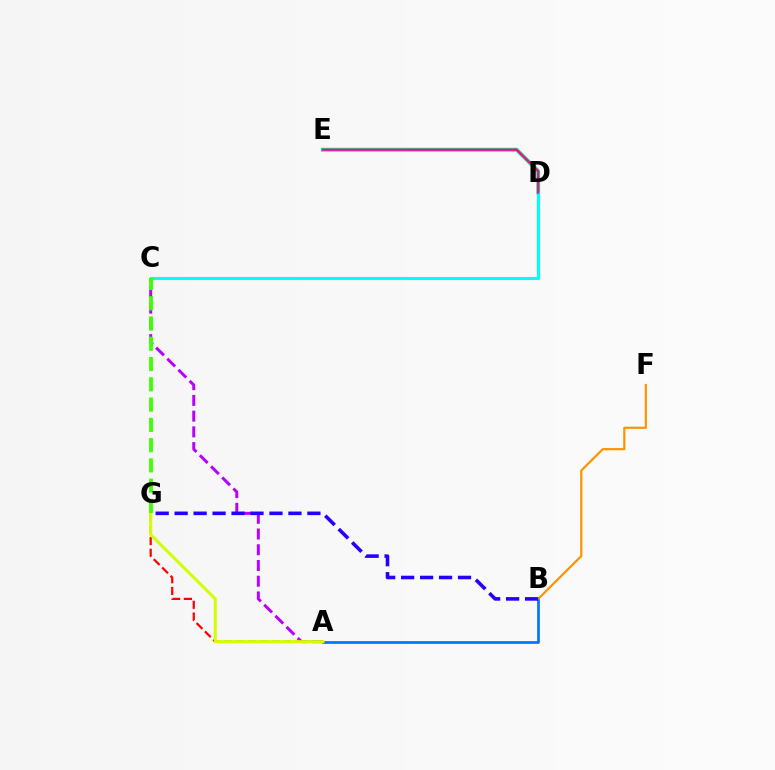{('A', 'C'): [{'color': '#b900ff', 'line_style': 'dashed', 'thickness': 2.14}], ('D', 'E'): [{'color': '#00ff5c', 'line_style': 'solid', 'thickness': 2.8}, {'color': '#ff00ac', 'line_style': 'solid', 'thickness': 1.63}], ('A', 'B'): [{'color': '#0074ff', 'line_style': 'solid', 'thickness': 1.94}], ('B', 'F'): [{'color': '#ff9400', 'line_style': 'solid', 'thickness': 1.59}], ('B', 'G'): [{'color': '#2500ff', 'line_style': 'dashed', 'thickness': 2.58}], ('C', 'D'): [{'color': '#00fff6', 'line_style': 'solid', 'thickness': 2.23}], ('A', 'G'): [{'color': '#ff0000', 'line_style': 'dashed', 'thickness': 1.6}, {'color': '#d1ff00', 'line_style': 'solid', 'thickness': 2.18}], ('C', 'G'): [{'color': '#3dff00', 'line_style': 'dashed', 'thickness': 2.75}]}